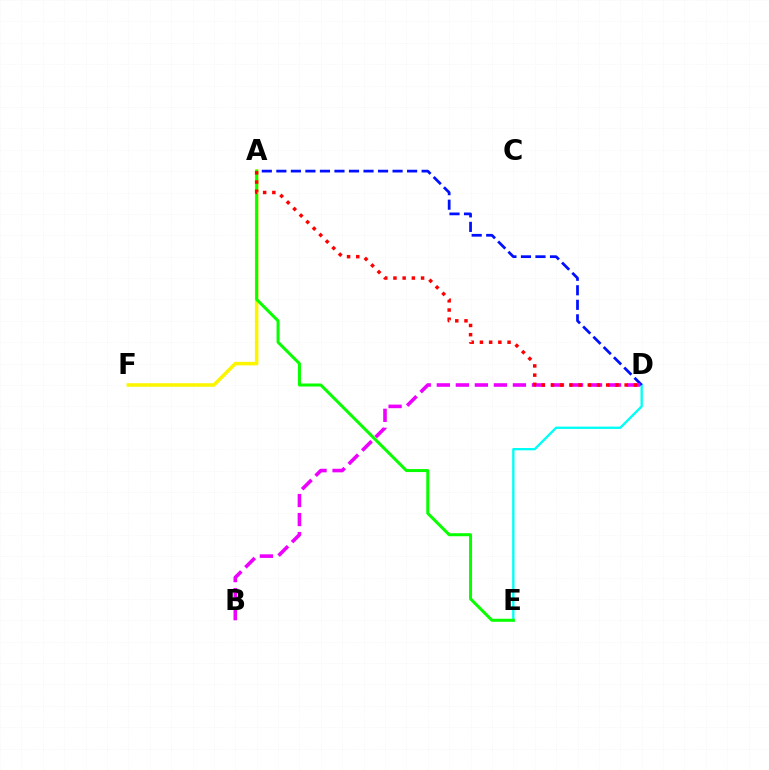{('D', 'E'): [{'color': '#00fff6', 'line_style': 'solid', 'thickness': 1.69}], ('A', 'D'): [{'color': '#0010ff', 'line_style': 'dashed', 'thickness': 1.97}, {'color': '#ff0000', 'line_style': 'dotted', 'thickness': 2.5}], ('A', 'F'): [{'color': '#fcf500', 'line_style': 'solid', 'thickness': 2.56}], ('A', 'E'): [{'color': '#08ff00', 'line_style': 'solid', 'thickness': 2.16}], ('B', 'D'): [{'color': '#ee00ff', 'line_style': 'dashed', 'thickness': 2.58}]}